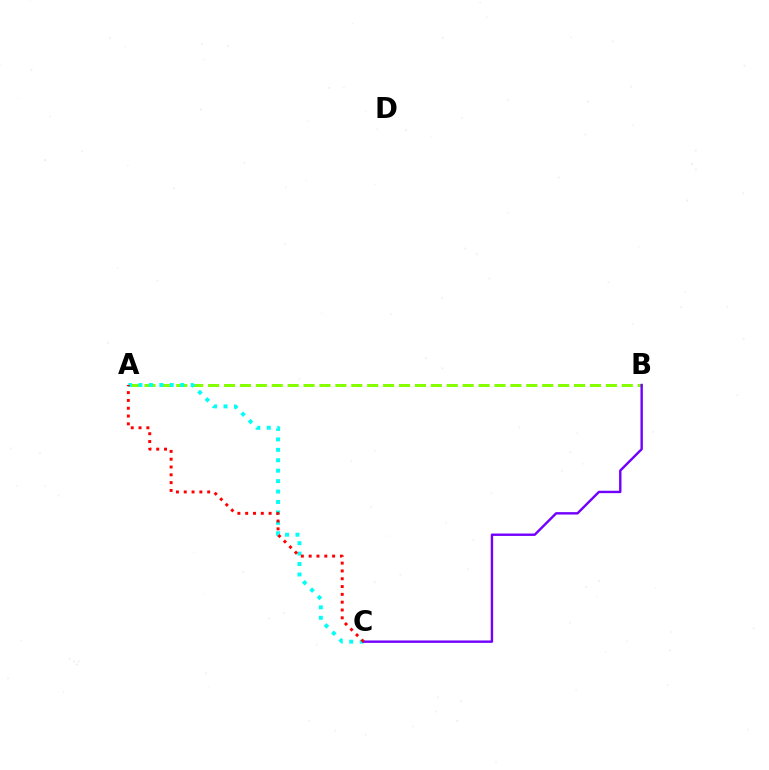{('A', 'B'): [{'color': '#84ff00', 'line_style': 'dashed', 'thickness': 2.16}], ('A', 'C'): [{'color': '#00fff6', 'line_style': 'dotted', 'thickness': 2.83}, {'color': '#ff0000', 'line_style': 'dotted', 'thickness': 2.12}], ('B', 'C'): [{'color': '#7200ff', 'line_style': 'solid', 'thickness': 1.73}]}